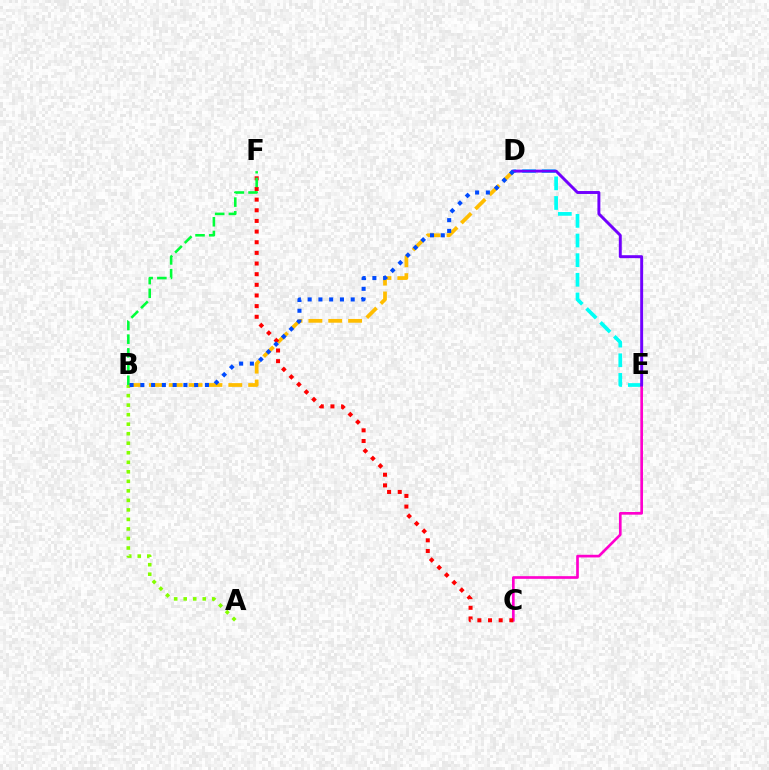{('A', 'B'): [{'color': '#84ff00', 'line_style': 'dotted', 'thickness': 2.59}], ('D', 'E'): [{'color': '#00fff6', 'line_style': 'dashed', 'thickness': 2.67}, {'color': '#7200ff', 'line_style': 'solid', 'thickness': 2.12}], ('B', 'D'): [{'color': '#ffbd00', 'line_style': 'dashed', 'thickness': 2.7}, {'color': '#004bff', 'line_style': 'dotted', 'thickness': 2.92}], ('C', 'E'): [{'color': '#ff00cf', 'line_style': 'solid', 'thickness': 1.92}], ('C', 'F'): [{'color': '#ff0000', 'line_style': 'dotted', 'thickness': 2.89}], ('B', 'F'): [{'color': '#00ff39', 'line_style': 'dashed', 'thickness': 1.86}]}